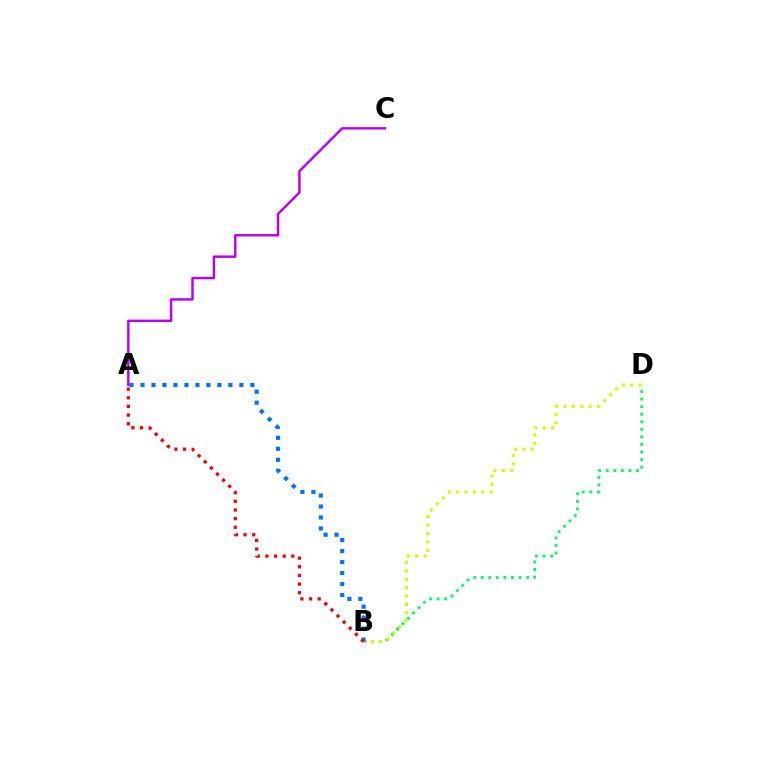{('B', 'D'): [{'color': '#00ff5c', 'line_style': 'dotted', 'thickness': 2.06}, {'color': '#d1ff00', 'line_style': 'dotted', 'thickness': 2.28}], ('A', 'C'): [{'color': '#b900ff', 'line_style': 'solid', 'thickness': 1.75}], ('A', 'B'): [{'color': '#0074ff', 'line_style': 'dotted', 'thickness': 2.99}, {'color': '#ff0000', 'line_style': 'dotted', 'thickness': 2.35}]}